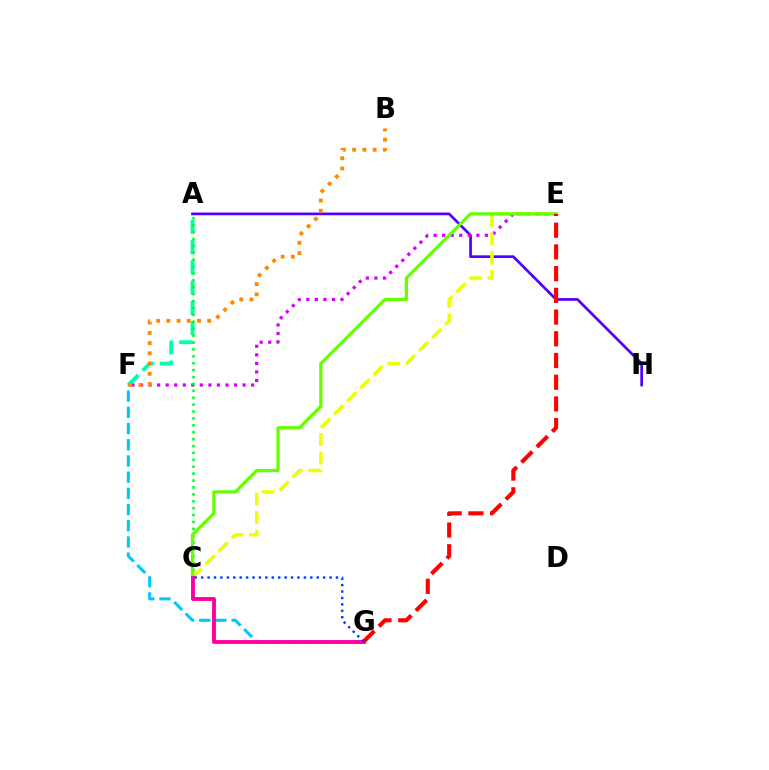{('A', 'H'): [{'color': '#4f00ff', 'line_style': 'solid', 'thickness': 1.95}], ('A', 'F'): [{'color': '#00ffaf', 'line_style': 'dashed', 'thickness': 2.75}], ('E', 'F'): [{'color': '#d600ff', 'line_style': 'dotted', 'thickness': 2.32}], ('C', 'E'): [{'color': '#eeff00', 'line_style': 'dashed', 'thickness': 2.52}, {'color': '#66ff00', 'line_style': 'solid', 'thickness': 2.37}], ('A', 'C'): [{'color': '#00ff27', 'line_style': 'dotted', 'thickness': 1.88}], ('F', 'G'): [{'color': '#00c7ff', 'line_style': 'dashed', 'thickness': 2.2}], ('B', 'F'): [{'color': '#ff8800', 'line_style': 'dotted', 'thickness': 2.78}], ('C', 'G'): [{'color': '#ff00a0', 'line_style': 'solid', 'thickness': 2.8}, {'color': '#003fff', 'line_style': 'dotted', 'thickness': 1.74}], ('E', 'G'): [{'color': '#ff0000', 'line_style': 'dashed', 'thickness': 2.95}]}